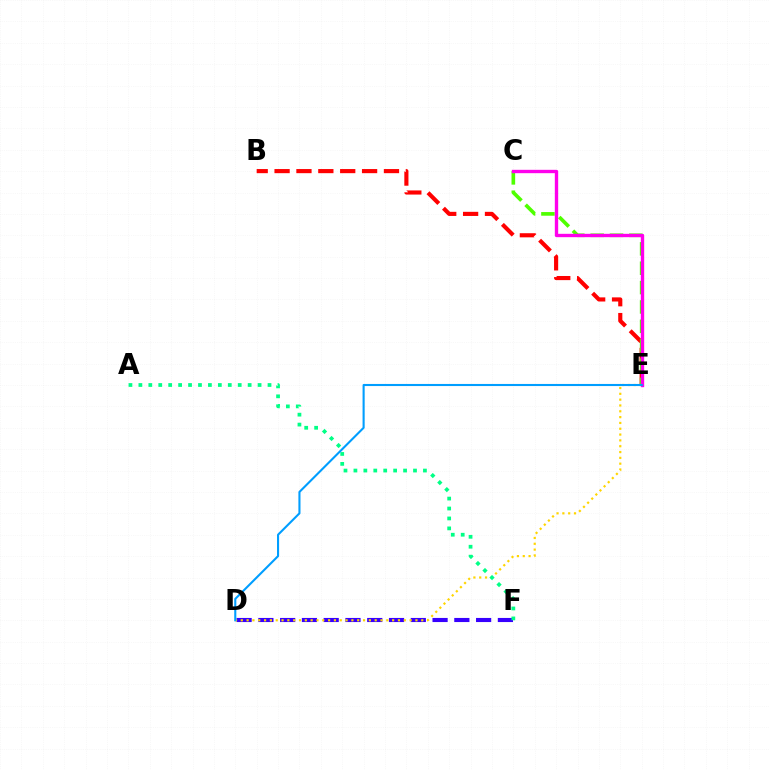{('B', 'E'): [{'color': '#ff0000', 'line_style': 'dashed', 'thickness': 2.97}], ('D', 'F'): [{'color': '#3700ff', 'line_style': 'dashed', 'thickness': 2.96}], ('C', 'E'): [{'color': '#4fff00', 'line_style': 'dashed', 'thickness': 2.63}, {'color': '#ff00ed', 'line_style': 'solid', 'thickness': 2.42}], ('D', 'E'): [{'color': '#ffd500', 'line_style': 'dotted', 'thickness': 1.58}, {'color': '#009eff', 'line_style': 'solid', 'thickness': 1.51}], ('A', 'F'): [{'color': '#00ff86', 'line_style': 'dotted', 'thickness': 2.7}]}